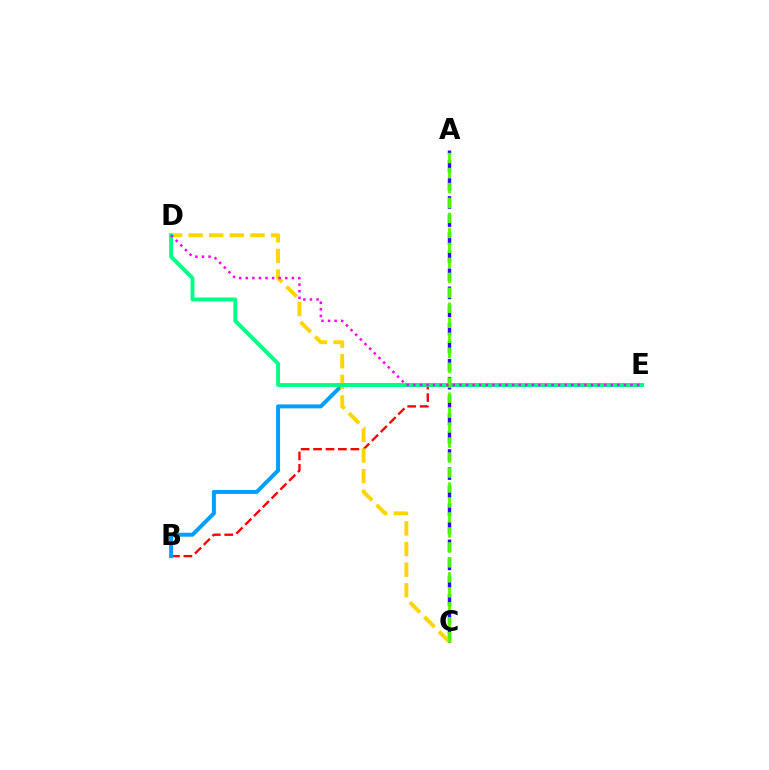{('B', 'E'): [{'color': '#ff0000', 'line_style': 'dashed', 'thickness': 1.69}, {'color': '#009eff', 'line_style': 'solid', 'thickness': 2.85}], ('A', 'C'): [{'color': '#3700ff', 'line_style': 'dashed', 'thickness': 2.45}, {'color': '#4fff00', 'line_style': 'dashed', 'thickness': 2.03}], ('C', 'D'): [{'color': '#ffd500', 'line_style': 'dashed', 'thickness': 2.8}], ('D', 'E'): [{'color': '#00ff86', 'line_style': 'solid', 'thickness': 2.78}, {'color': '#ff00ed', 'line_style': 'dotted', 'thickness': 1.79}]}